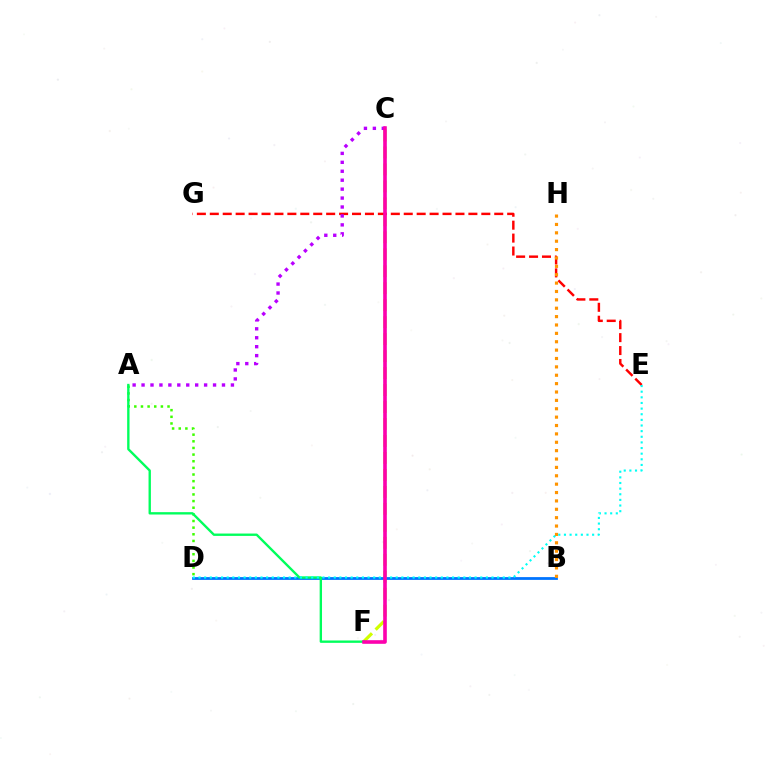{('A', 'D'): [{'color': '#3dff00', 'line_style': 'dotted', 'thickness': 1.8}], ('C', 'F'): [{'color': '#d1ff00', 'line_style': 'dashed', 'thickness': 2.31}, {'color': '#2500ff', 'line_style': 'solid', 'thickness': 1.65}, {'color': '#ff00ac', 'line_style': 'solid', 'thickness': 2.55}], ('B', 'D'): [{'color': '#0074ff', 'line_style': 'solid', 'thickness': 2.0}], ('A', 'F'): [{'color': '#00ff5c', 'line_style': 'solid', 'thickness': 1.7}], ('E', 'G'): [{'color': '#ff0000', 'line_style': 'dashed', 'thickness': 1.76}], ('B', 'H'): [{'color': '#ff9400', 'line_style': 'dotted', 'thickness': 2.28}], ('D', 'E'): [{'color': '#00fff6', 'line_style': 'dotted', 'thickness': 1.53}], ('A', 'C'): [{'color': '#b900ff', 'line_style': 'dotted', 'thickness': 2.43}]}